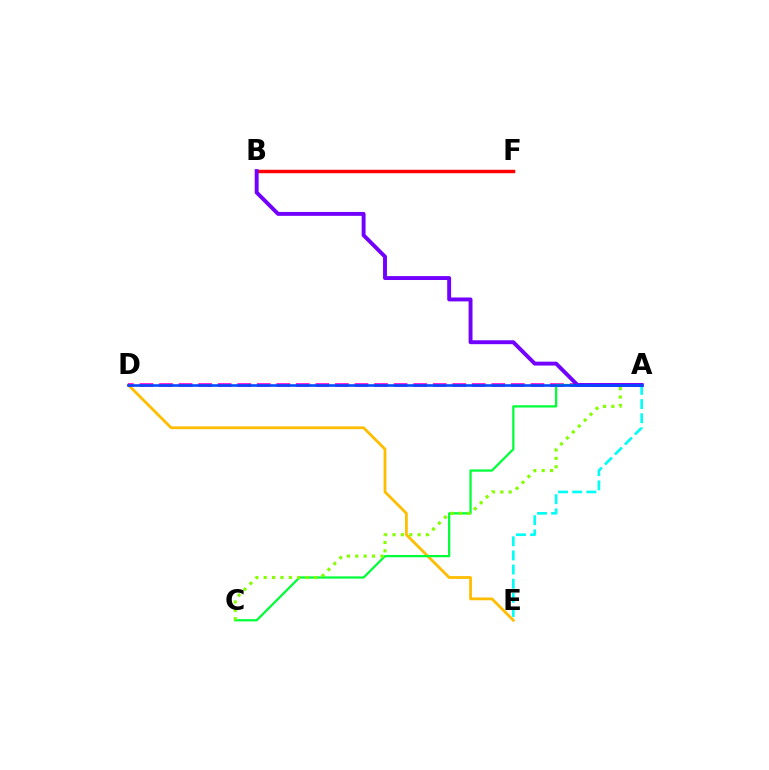{('D', 'E'): [{'color': '#ffbd00', 'line_style': 'solid', 'thickness': 2.0}], ('A', 'D'): [{'color': '#ff00cf', 'line_style': 'dashed', 'thickness': 2.66}, {'color': '#004bff', 'line_style': 'solid', 'thickness': 1.88}], ('B', 'F'): [{'color': '#ff0000', 'line_style': 'solid', 'thickness': 2.49}], ('A', 'C'): [{'color': '#00ff39', 'line_style': 'solid', 'thickness': 1.62}, {'color': '#84ff00', 'line_style': 'dotted', 'thickness': 2.27}], ('A', 'E'): [{'color': '#00fff6', 'line_style': 'dashed', 'thickness': 1.92}], ('A', 'B'): [{'color': '#7200ff', 'line_style': 'solid', 'thickness': 2.81}]}